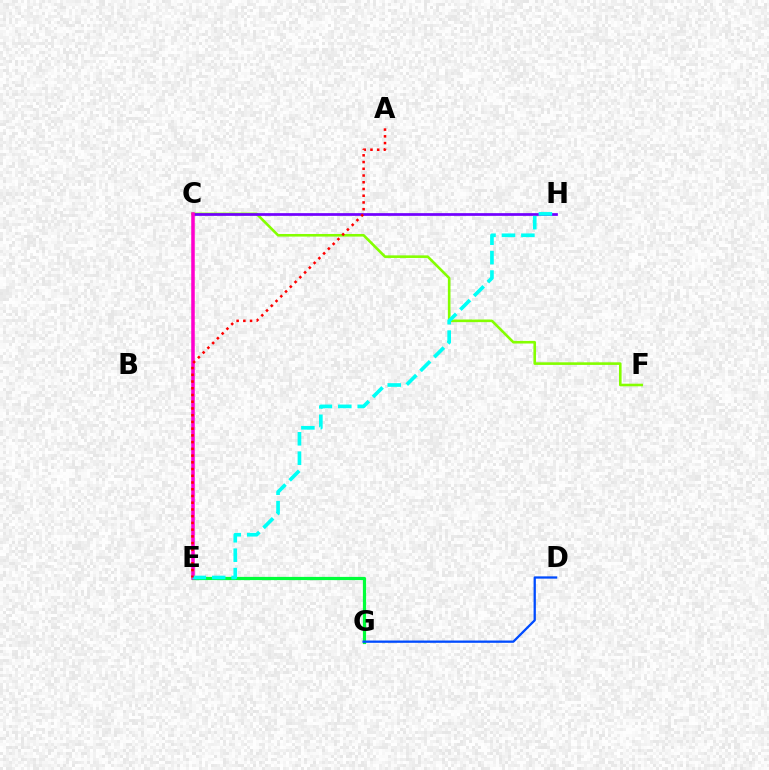{('C', 'F'): [{'color': '#84ff00', 'line_style': 'solid', 'thickness': 1.87}], ('C', 'H'): [{'color': '#7200ff', 'line_style': 'solid', 'thickness': 1.96}], ('E', 'G'): [{'color': '#00ff39', 'line_style': 'solid', 'thickness': 2.31}], ('C', 'E'): [{'color': '#ffbd00', 'line_style': 'dotted', 'thickness': 1.56}, {'color': '#ff00cf', 'line_style': 'solid', 'thickness': 2.53}], ('D', 'G'): [{'color': '#004bff', 'line_style': 'solid', 'thickness': 1.65}], ('E', 'H'): [{'color': '#00fff6', 'line_style': 'dashed', 'thickness': 2.64}], ('A', 'E'): [{'color': '#ff0000', 'line_style': 'dotted', 'thickness': 1.83}]}